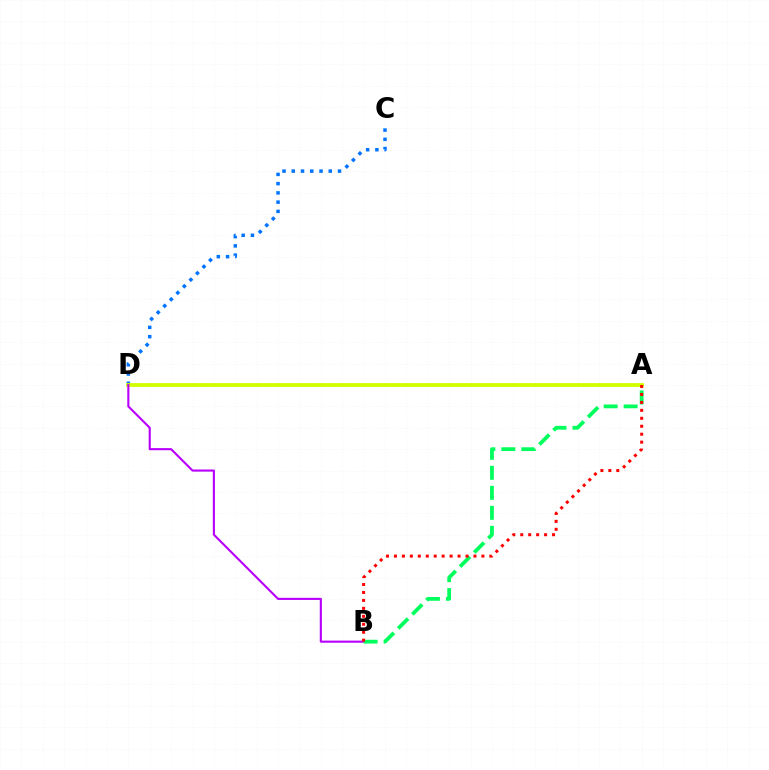{('C', 'D'): [{'color': '#0074ff', 'line_style': 'dotted', 'thickness': 2.51}], ('A', 'D'): [{'color': '#d1ff00', 'line_style': 'solid', 'thickness': 2.75}], ('B', 'D'): [{'color': '#b900ff', 'line_style': 'solid', 'thickness': 1.53}], ('A', 'B'): [{'color': '#00ff5c', 'line_style': 'dashed', 'thickness': 2.72}, {'color': '#ff0000', 'line_style': 'dotted', 'thickness': 2.16}]}